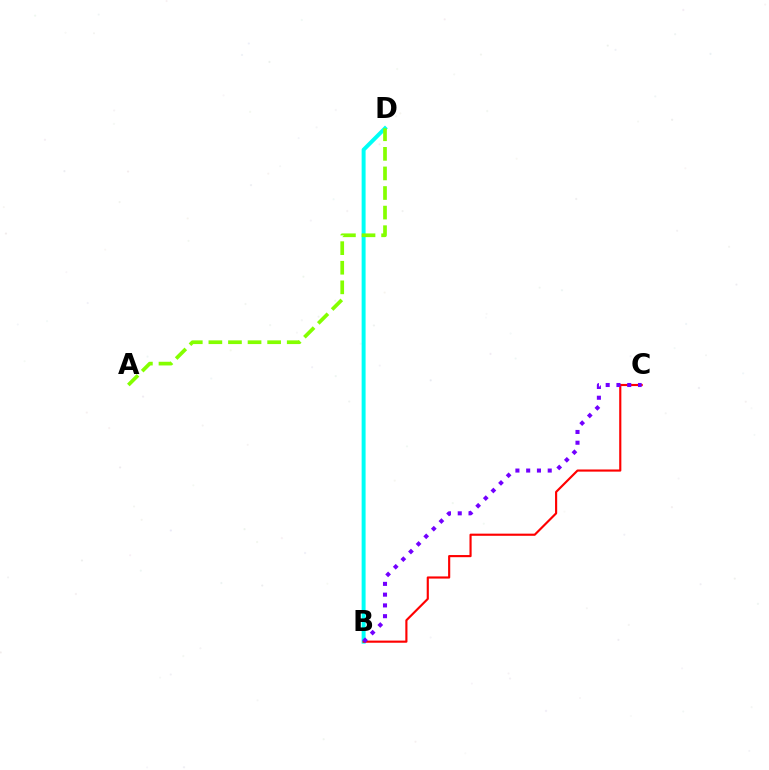{('B', 'D'): [{'color': '#00fff6', 'line_style': 'solid', 'thickness': 2.85}], ('B', 'C'): [{'color': '#ff0000', 'line_style': 'solid', 'thickness': 1.55}, {'color': '#7200ff', 'line_style': 'dotted', 'thickness': 2.93}], ('A', 'D'): [{'color': '#84ff00', 'line_style': 'dashed', 'thickness': 2.66}]}